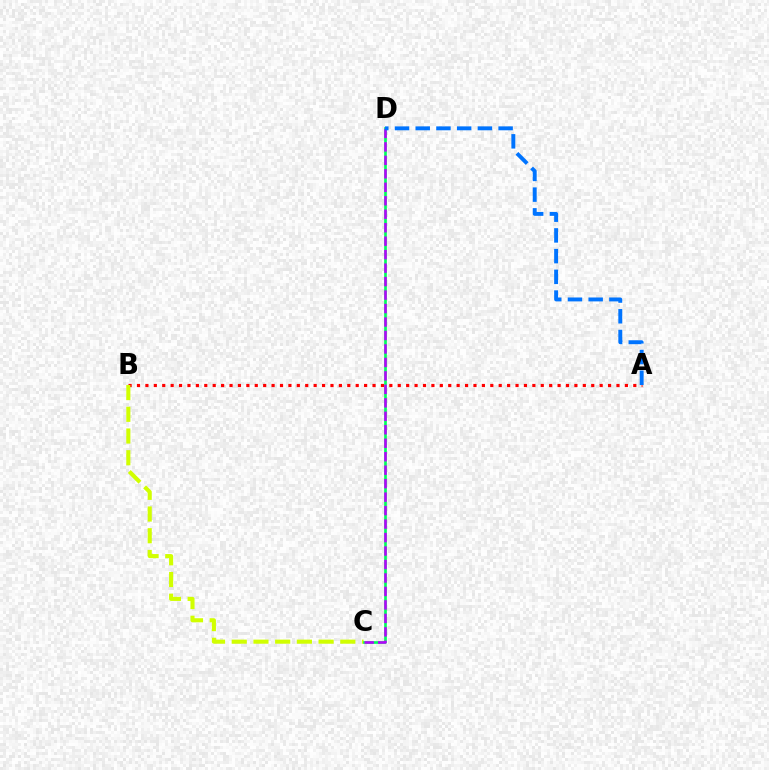{('A', 'B'): [{'color': '#ff0000', 'line_style': 'dotted', 'thickness': 2.29}], ('B', 'C'): [{'color': '#d1ff00', 'line_style': 'dashed', 'thickness': 2.95}], ('C', 'D'): [{'color': '#00ff5c', 'line_style': 'solid', 'thickness': 1.94}, {'color': '#b900ff', 'line_style': 'dashed', 'thickness': 1.83}], ('A', 'D'): [{'color': '#0074ff', 'line_style': 'dashed', 'thickness': 2.81}]}